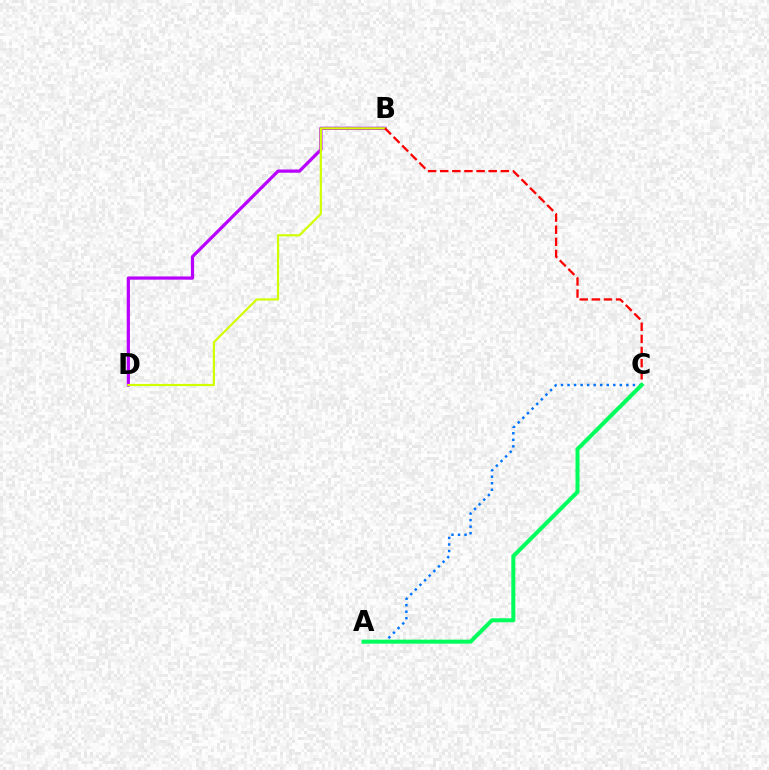{('A', 'C'): [{'color': '#0074ff', 'line_style': 'dotted', 'thickness': 1.78}, {'color': '#00ff5c', 'line_style': 'solid', 'thickness': 2.89}], ('B', 'D'): [{'color': '#b900ff', 'line_style': 'solid', 'thickness': 2.32}, {'color': '#d1ff00', 'line_style': 'solid', 'thickness': 1.58}], ('B', 'C'): [{'color': '#ff0000', 'line_style': 'dashed', 'thickness': 1.65}]}